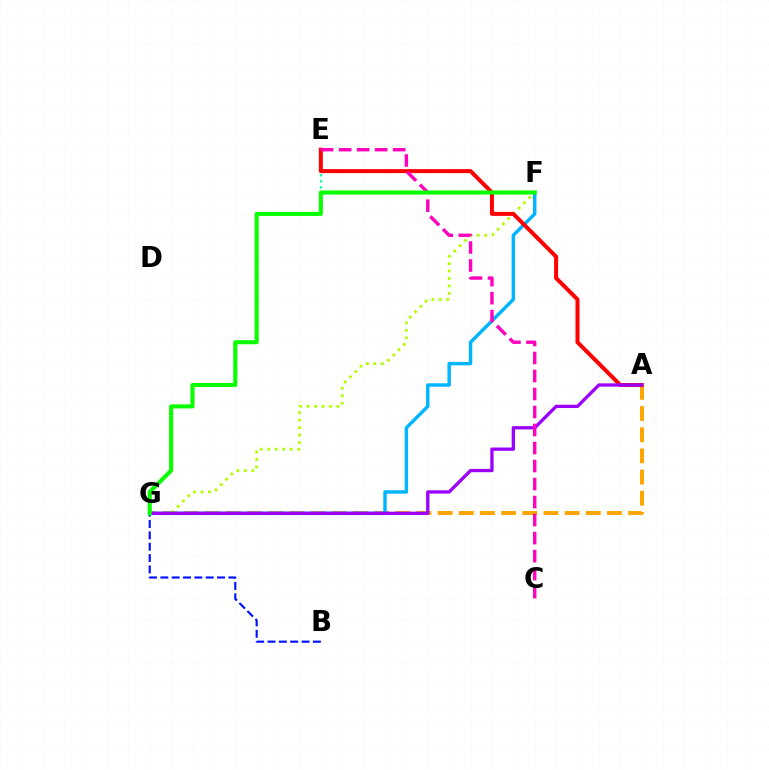{('A', 'G'): [{'color': '#ffa500', 'line_style': 'dashed', 'thickness': 2.88}, {'color': '#9b00ff', 'line_style': 'solid', 'thickness': 2.37}], ('F', 'G'): [{'color': '#b3ff00', 'line_style': 'dotted', 'thickness': 2.03}, {'color': '#00b5ff', 'line_style': 'solid', 'thickness': 2.47}, {'color': '#08ff00', 'line_style': 'solid', 'thickness': 2.94}], ('E', 'F'): [{'color': '#00ff9d', 'line_style': 'dotted', 'thickness': 1.64}], ('B', 'G'): [{'color': '#0010ff', 'line_style': 'dashed', 'thickness': 1.54}], ('A', 'E'): [{'color': '#ff0000', 'line_style': 'solid', 'thickness': 2.88}], ('C', 'E'): [{'color': '#ff00bd', 'line_style': 'dashed', 'thickness': 2.45}]}